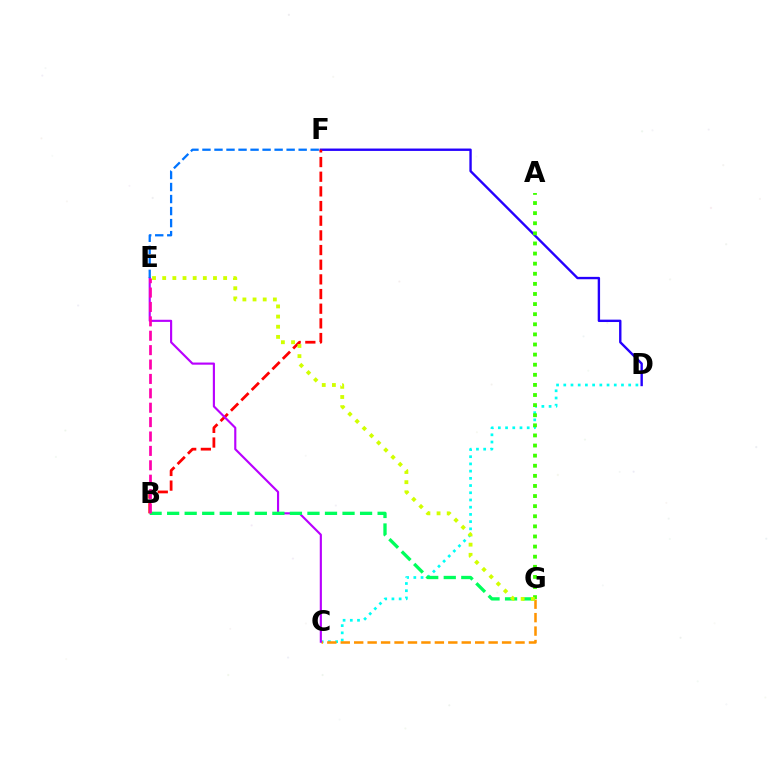{('C', 'D'): [{'color': '#00fff6', 'line_style': 'dotted', 'thickness': 1.96}], ('D', 'F'): [{'color': '#2500ff', 'line_style': 'solid', 'thickness': 1.72}], ('B', 'F'): [{'color': '#ff0000', 'line_style': 'dashed', 'thickness': 1.99}], ('C', 'G'): [{'color': '#ff9400', 'line_style': 'dashed', 'thickness': 1.83}], ('C', 'E'): [{'color': '#b900ff', 'line_style': 'solid', 'thickness': 1.54}], ('B', 'G'): [{'color': '#00ff5c', 'line_style': 'dashed', 'thickness': 2.38}], ('E', 'F'): [{'color': '#0074ff', 'line_style': 'dashed', 'thickness': 1.63}], ('A', 'G'): [{'color': '#3dff00', 'line_style': 'dotted', 'thickness': 2.75}], ('E', 'G'): [{'color': '#d1ff00', 'line_style': 'dotted', 'thickness': 2.76}], ('B', 'E'): [{'color': '#ff00ac', 'line_style': 'dashed', 'thickness': 1.96}]}